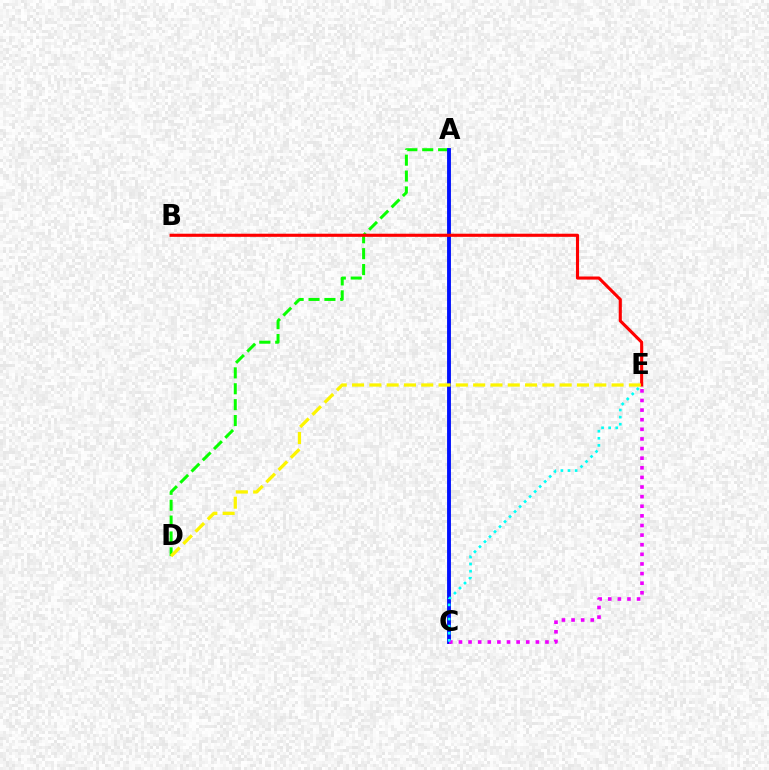{('A', 'D'): [{'color': '#08ff00', 'line_style': 'dashed', 'thickness': 2.16}], ('A', 'C'): [{'color': '#0010ff', 'line_style': 'solid', 'thickness': 2.78}], ('C', 'E'): [{'color': '#ee00ff', 'line_style': 'dotted', 'thickness': 2.61}, {'color': '#00fff6', 'line_style': 'dotted', 'thickness': 1.93}], ('B', 'E'): [{'color': '#ff0000', 'line_style': 'solid', 'thickness': 2.24}], ('D', 'E'): [{'color': '#fcf500', 'line_style': 'dashed', 'thickness': 2.35}]}